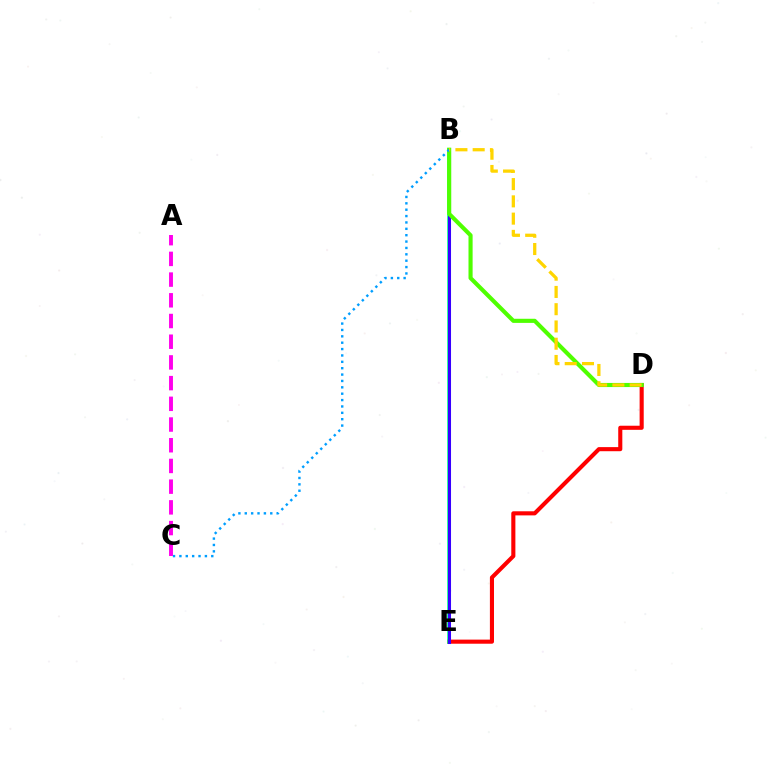{('D', 'E'): [{'color': '#ff0000', 'line_style': 'solid', 'thickness': 2.95}], ('B', 'E'): [{'color': '#00ff86', 'line_style': 'solid', 'thickness': 2.57}, {'color': '#3700ff', 'line_style': 'solid', 'thickness': 2.19}], ('B', 'D'): [{'color': '#4fff00', 'line_style': 'solid', 'thickness': 2.96}, {'color': '#ffd500', 'line_style': 'dashed', 'thickness': 2.34}], ('B', 'C'): [{'color': '#009eff', 'line_style': 'dotted', 'thickness': 1.73}], ('A', 'C'): [{'color': '#ff00ed', 'line_style': 'dashed', 'thickness': 2.81}]}